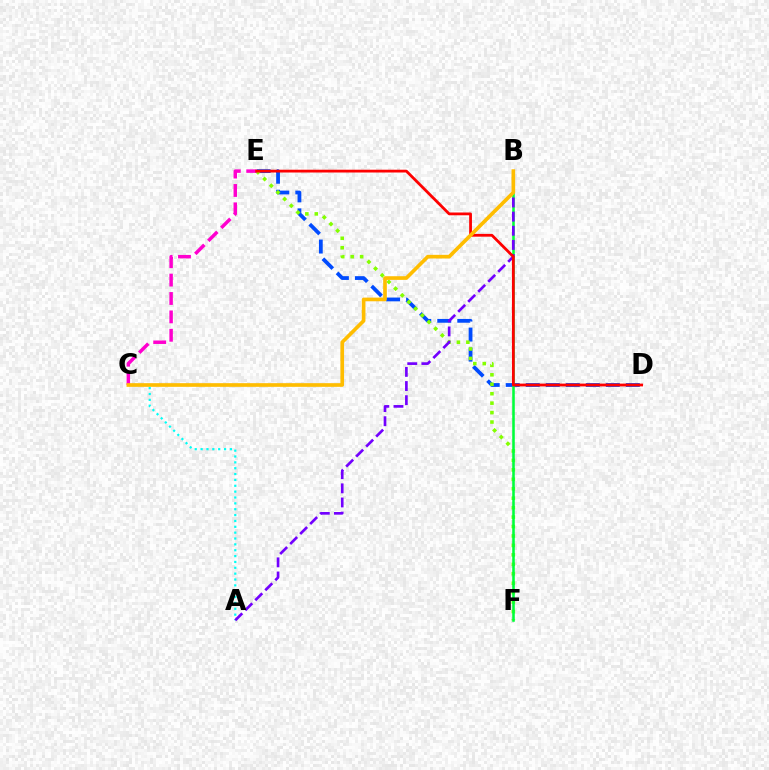{('D', 'E'): [{'color': '#004bff', 'line_style': 'dashed', 'thickness': 2.72}, {'color': '#ff0000', 'line_style': 'solid', 'thickness': 2.01}], ('A', 'C'): [{'color': '#00fff6', 'line_style': 'dotted', 'thickness': 1.59}], ('E', 'F'): [{'color': '#84ff00', 'line_style': 'dotted', 'thickness': 2.57}], ('B', 'F'): [{'color': '#00ff39', 'line_style': 'solid', 'thickness': 1.84}], ('A', 'B'): [{'color': '#7200ff', 'line_style': 'dashed', 'thickness': 1.92}], ('C', 'E'): [{'color': '#ff00cf', 'line_style': 'dashed', 'thickness': 2.5}], ('B', 'C'): [{'color': '#ffbd00', 'line_style': 'solid', 'thickness': 2.64}]}